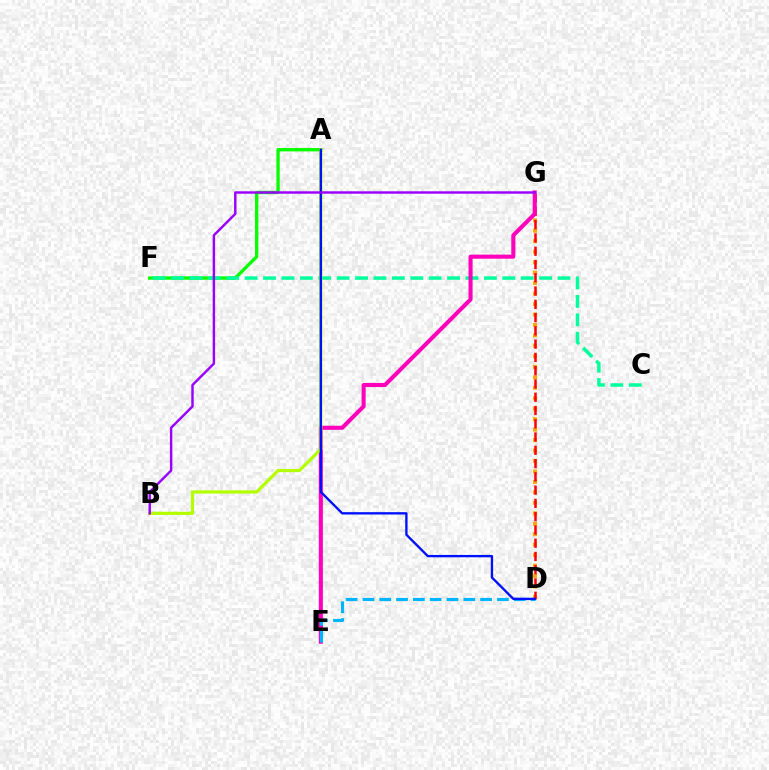{('D', 'G'): [{'color': '#ffa500', 'line_style': 'dotted', 'thickness': 2.84}, {'color': '#ff0000', 'line_style': 'dashed', 'thickness': 1.8}], ('A', 'F'): [{'color': '#08ff00', 'line_style': 'solid', 'thickness': 2.4}], ('C', 'F'): [{'color': '#00ff9d', 'line_style': 'dashed', 'thickness': 2.5}], ('E', 'G'): [{'color': '#ff00bd', 'line_style': 'solid', 'thickness': 2.94}], ('A', 'B'): [{'color': '#b3ff00', 'line_style': 'solid', 'thickness': 2.3}], ('D', 'E'): [{'color': '#00b5ff', 'line_style': 'dashed', 'thickness': 2.28}], ('A', 'D'): [{'color': '#0010ff', 'line_style': 'solid', 'thickness': 1.69}], ('B', 'G'): [{'color': '#9b00ff', 'line_style': 'solid', 'thickness': 1.75}]}